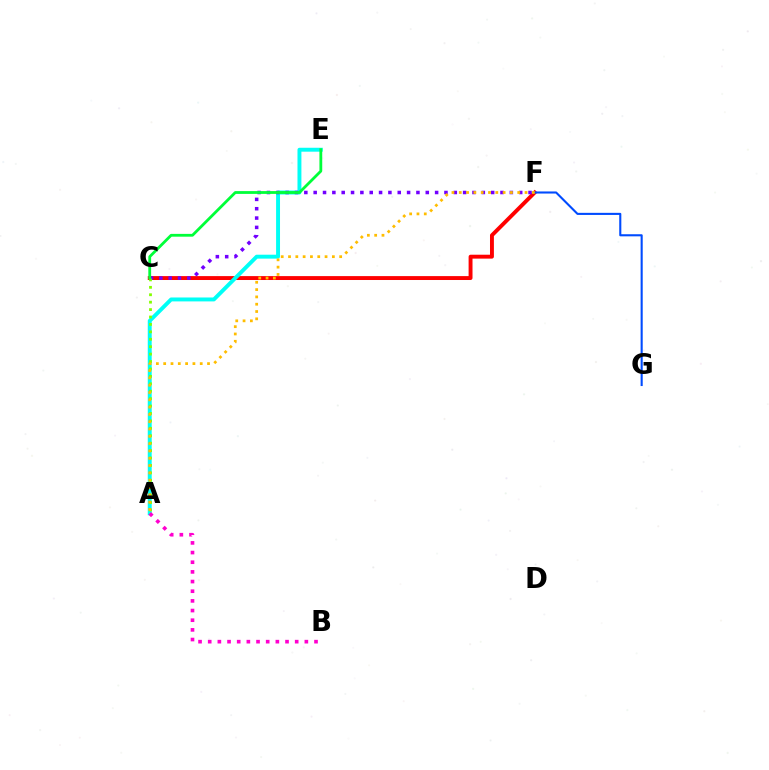{('C', 'F'): [{'color': '#ff0000', 'line_style': 'solid', 'thickness': 2.81}, {'color': '#7200ff', 'line_style': 'dotted', 'thickness': 2.54}], ('A', 'E'): [{'color': '#00fff6', 'line_style': 'solid', 'thickness': 2.82}], ('F', 'G'): [{'color': '#004bff', 'line_style': 'solid', 'thickness': 1.51}], ('A', 'C'): [{'color': '#84ff00', 'line_style': 'dotted', 'thickness': 2.02}], ('C', 'E'): [{'color': '#00ff39', 'line_style': 'solid', 'thickness': 2.02}], ('A', 'F'): [{'color': '#ffbd00', 'line_style': 'dotted', 'thickness': 1.99}], ('A', 'B'): [{'color': '#ff00cf', 'line_style': 'dotted', 'thickness': 2.63}]}